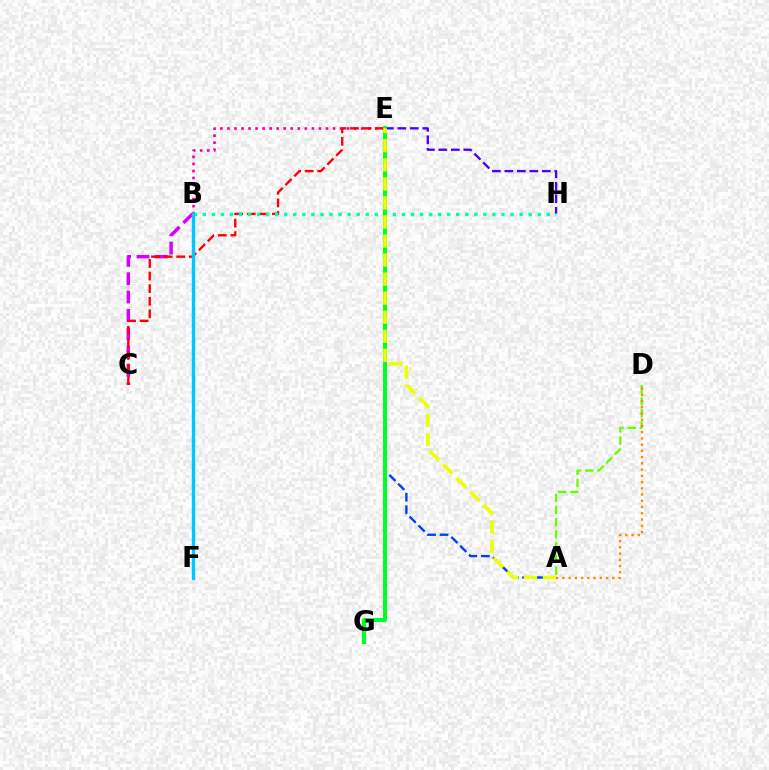{('B', 'E'): [{'color': '#ff00a0', 'line_style': 'dotted', 'thickness': 1.91}], ('A', 'E'): [{'color': '#003fff', 'line_style': 'dashed', 'thickness': 1.7}, {'color': '#eeff00', 'line_style': 'dashed', 'thickness': 2.59}], ('E', 'H'): [{'color': '#4f00ff', 'line_style': 'dashed', 'thickness': 1.7}], ('B', 'C'): [{'color': '#d600ff', 'line_style': 'dashed', 'thickness': 2.49}], ('C', 'E'): [{'color': '#ff0000', 'line_style': 'dashed', 'thickness': 1.71}], ('B', 'H'): [{'color': '#00ffaf', 'line_style': 'dotted', 'thickness': 2.46}], ('A', 'D'): [{'color': '#66ff00', 'line_style': 'dashed', 'thickness': 1.65}, {'color': '#ff8800', 'line_style': 'dotted', 'thickness': 1.69}], ('E', 'G'): [{'color': '#00ff27', 'line_style': 'solid', 'thickness': 2.93}], ('B', 'F'): [{'color': '#00c7ff', 'line_style': 'solid', 'thickness': 2.45}]}